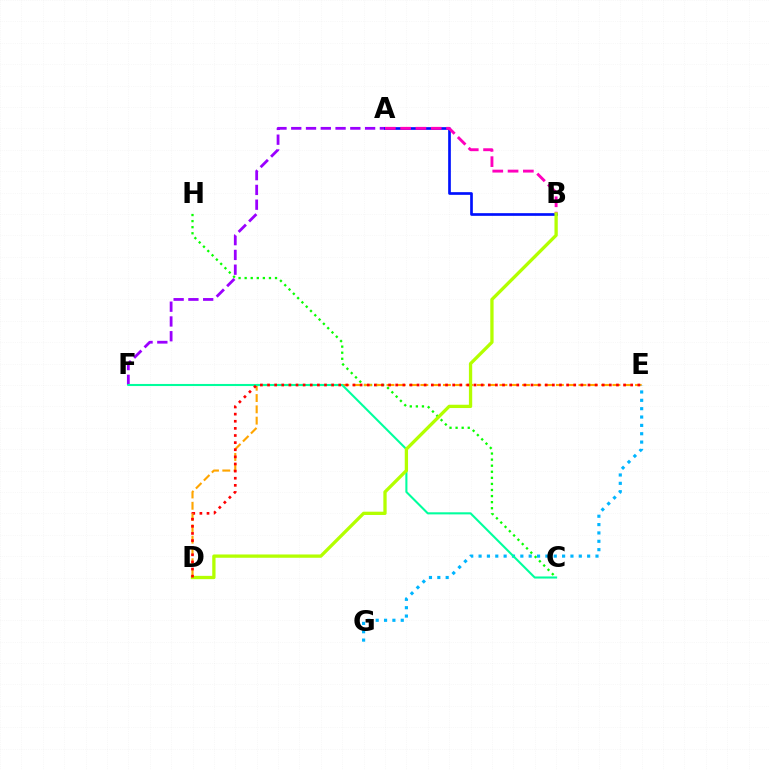{('A', 'F'): [{'color': '#9b00ff', 'line_style': 'dashed', 'thickness': 2.01}], ('A', 'B'): [{'color': '#0010ff', 'line_style': 'solid', 'thickness': 1.93}, {'color': '#ff00bd', 'line_style': 'dashed', 'thickness': 2.08}], ('C', 'H'): [{'color': '#08ff00', 'line_style': 'dotted', 'thickness': 1.65}], ('D', 'E'): [{'color': '#ffa500', 'line_style': 'dashed', 'thickness': 1.53}, {'color': '#ff0000', 'line_style': 'dotted', 'thickness': 1.93}], ('E', 'G'): [{'color': '#00b5ff', 'line_style': 'dotted', 'thickness': 2.27}], ('C', 'F'): [{'color': '#00ff9d', 'line_style': 'solid', 'thickness': 1.5}], ('B', 'D'): [{'color': '#b3ff00', 'line_style': 'solid', 'thickness': 2.37}]}